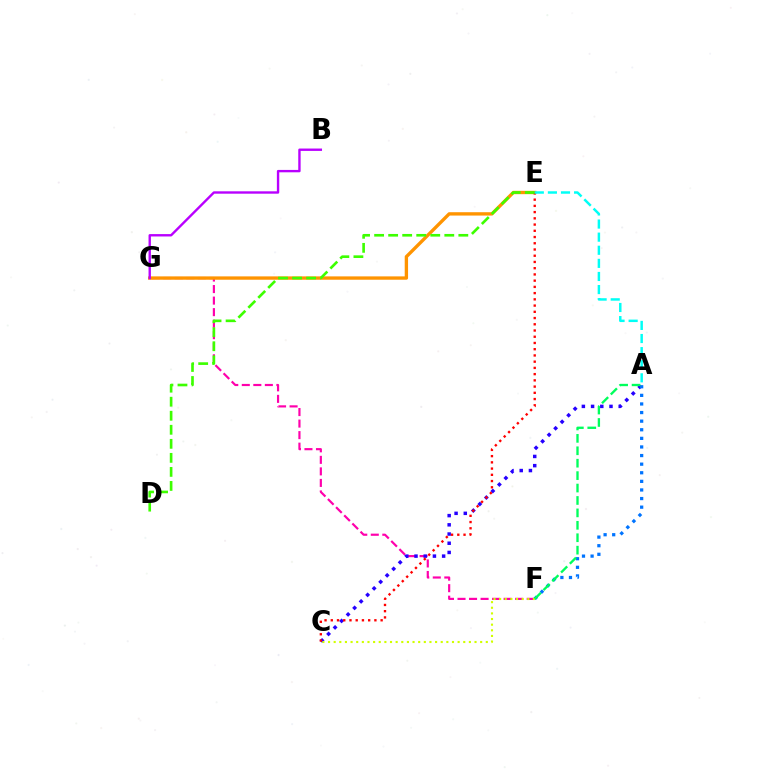{('F', 'G'): [{'color': '#ff00ac', 'line_style': 'dashed', 'thickness': 1.57}], ('E', 'G'): [{'color': '#ff9400', 'line_style': 'solid', 'thickness': 2.41}], ('A', 'C'): [{'color': '#2500ff', 'line_style': 'dotted', 'thickness': 2.5}], ('C', 'E'): [{'color': '#ff0000', 'line_style': 'dotted', 'thickness': 1.69}], ('A', 'F'): [{'color': '#0074ff', 'line_style': 'dotted', 'thickness': 2.34}, {'color': '#00ff5c', 'line_style': 'dashed', 'thickness': 1.69}], ('C', 'F'): [{'color': '#d1ff00', 'line_style': 'dotted', 'thickness': 1.53}], ('B', 'G'): [{'color': '#b900ff', 'line_style': 'solid', 'thickness': 1.71}], ('D', 'E'): [{'color': '#3dff00', 'line_style': 'dashed', 'thickness': 1.91}], ('A', 'E'): [{'color': '#00fff6', 'line_style': 'dashed', 'thickness': 1.78}]}